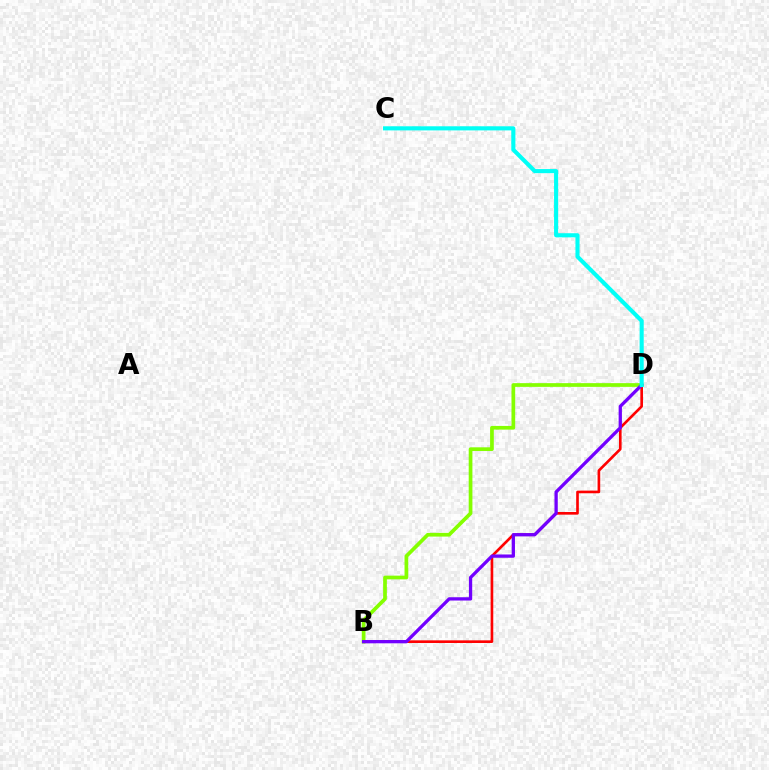{('B', 'D'): [{'color': '#ff0000', 'line_style': 'solid', 'thickness': 1.9}, {'color': '#84ff00', 'line_style': 'solid', 'thickness': 2.67}, {'color': '#7200ff', 'line_style': 'solid', 'thickness': 2.36}], ('C', 'D'): [{'color': '#00fff6', 'line_style': 'solid', 'thickness': 2.96}]}